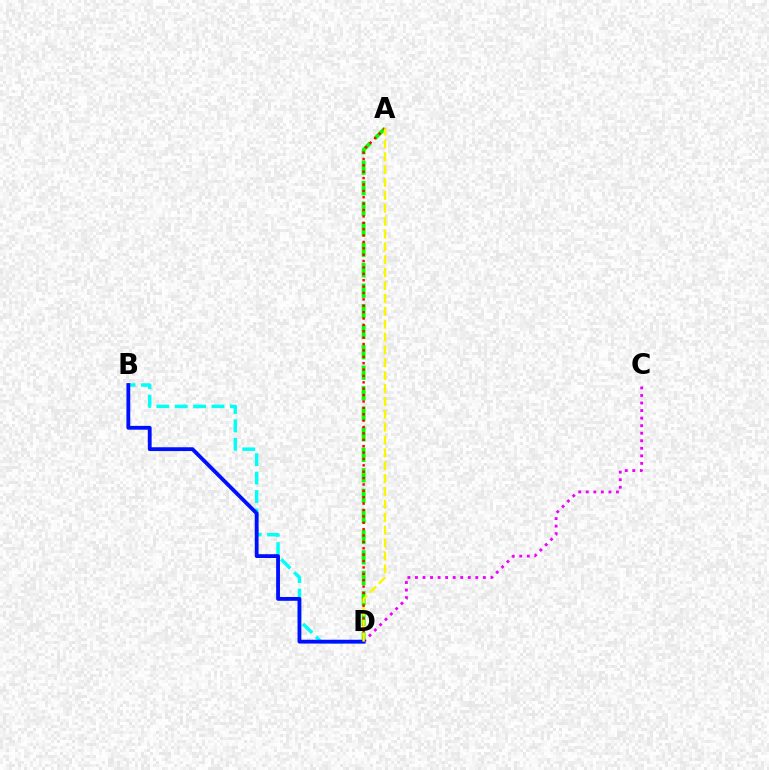{('A', 'D'): [{'color': '#08ff00', 'line_style': 'dashed', 'thickness': 2.79}, {'color': '#ff0000', 'line_style': 'dotted', 'thickness': 1.73}, {'color': '#fcf500', 'line_style': 'dashed', 'thickness': 1.75}], ('C', 'D'): [{'color': '#ee00ff', 'line_style': 'dotted', 'thickness': 2.05}], ('B', 'D'): [{'color': '#00fff6', 'line_style': 'dashed', 'thickness': 2.5}, {'color': '#0010ff', 'line_style': 'solid', 'thickness': 2.75}]}